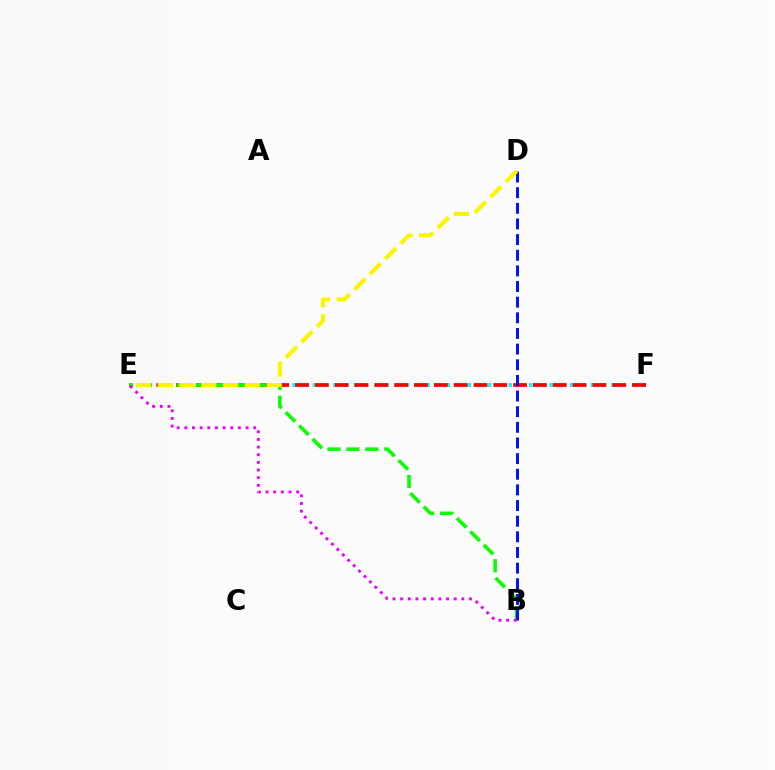{('E', 'F'): [{'color': '#00fff6', 'line_style': 'dotted', 'thickness': 2.8}, {'color': '#ff0000', 'line_style': 'dashed', 'thickness': 2.69}], ('B', 'E'): [{'color': '#08ff00', 'line_style': 'dashed', 'thickness': 2.58}, {'color': '#ee00ff', 'line_style': 'dotted', 'thickness': 2.08}], ('B', 'D'): [{'color': '#0010ff', 'line_style': 'dashed', 'thickness': 2.13}], ('D', 'E'): [{'color': '#fcf500', 'line_style': 'dashed', 'thickness': 2.96}]}